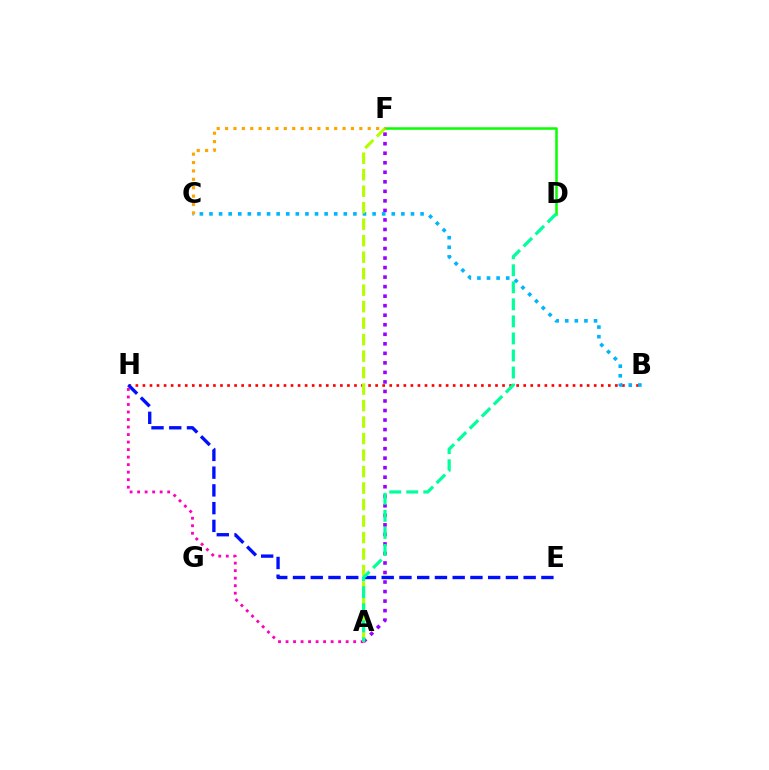{('B', 'H'): [{'color': '#ff0000', 'line_style': 'dotted', 'thickness': 1.92}], ('A', 'F'): [{'color': '#9b00ff', 'line_style': 'dotted', 'thickness': 2.59}, {'color': '#b3ff00', 'line_style': 'dashed', 'thickness': 2.24}], ('A', 'H'): [{'color': '#ff00bd', 'line_style': 'dotted', 'thickness': 2.04}], ('B', 'C'): [{'color': '#00b5ff', 'line_style': 'dotted', 'thickness': 2.61}], ('E', 'H'): [{'color': '#0010ff', 'line_style': 'dashed', 'thickness': 2.41}], ('D', 'F'): [{'color': '#08ff00', 'line_style': 'solid', 'thickness': 1.8}], ('C', 'F'): [{'color': '#ffa500', 'line_style': 'dotted', 'thickness': 2.28}], ('A', 'D'): [{'color': '#00ff9d', 'line_style': 'dashed', 'thickness': 2.31}]}